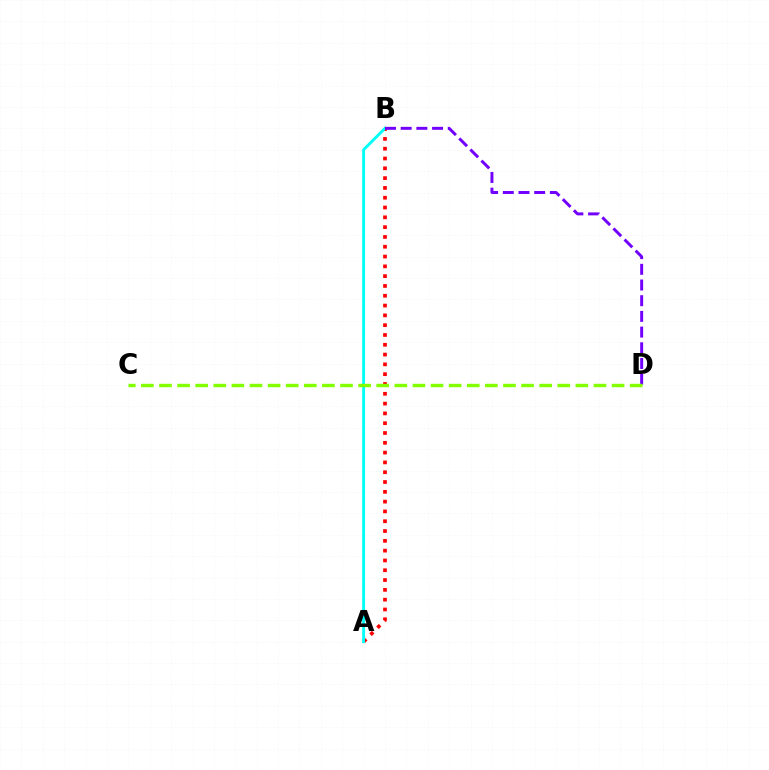{('A', 'B'): [{'color': '#ff0000', 'line_style': 'dotted', 'thickness': 2.66}, {'color': '#00fff6', 'line_style': 'solid', 'thickness': 2.09}], ('B', 'D'): [{'color': '#7200ff', 'line_style': 'dashed', 'thickness': 2.13}], ('C', 'D'): [{'color': '#84ff00', 'line_style': 'dashed', 'thickness': 2.46}]}